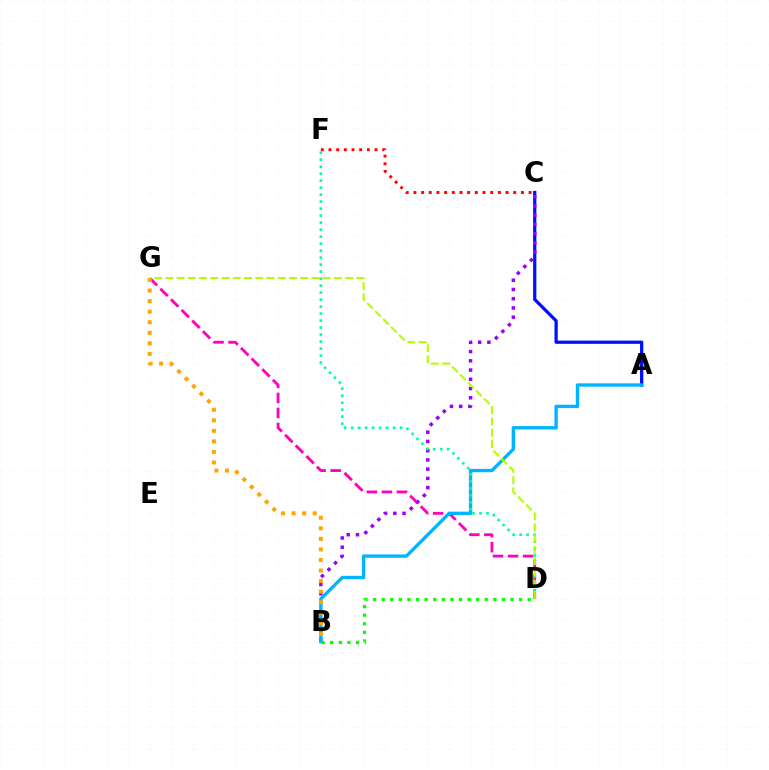{('A', 'C'): [{'color': '#0010ff', 'line_style': 'solid', 'thickness': 2.34}], ('C', 'F'): [{'color': '#ff0000', 'line_style': 'dotted', 'thickness': 2.09}], ('D', 'G'): [{'color': '#ff00bd', 'line_style': 'dashed', 'thickness': 2.04}, {'color': '#b3ff00', 'line_style': 'dashed', 'thickness': 1.53}], ('B', 'C'): [{'color': '#9b00ff', 'line_style': 'dotted', 'thickness': 2.51}], ('A', 'B'): [{'color': '#00b5ff', 'line_style': 'solid', 'thickness': 2.42}], ('B', 'G'): [{'color': '#ffa500', 'line_style': 'dotted', 'thickness': 2.87}], ('D', 'F'): [{'color': '#00ff9d', 'line_style': 'dotted', 'thickness': 1.9}], ('B', 'D'): [{'color': '#08ff00', 'line_style': 'dotted', 'thickness': 2.33}]}